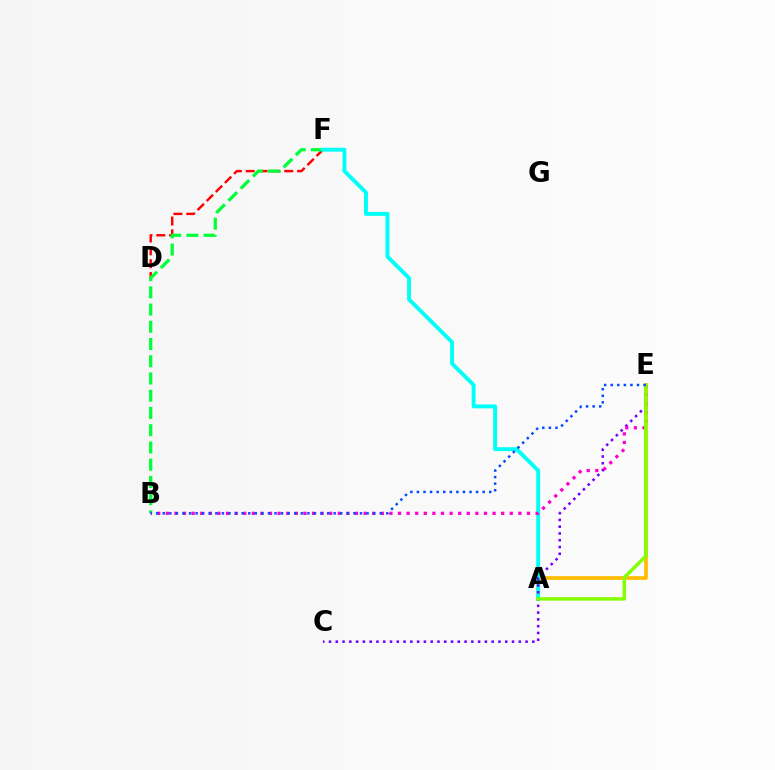{('A', 'E'): [{'color': '#ffbd00', 'line_style': 'solid', 'thickness': 2.66}, {'color': '#84ff00', 'line_style': 'solid', 'thickness': 2.48}], ('D', 'F'): [{'color': '#ff0000', 'line_style': 'dashed', 'thickness': 1.74}], ('B', 'F'): [{'color': '#00ff39', 'line_style': 'dashed', 'thickness': 2.34}], ('A', 'F'): [{'color': '#00fff6', 'line_style': 'solid', 'thickness': 2.8}], ('C', 'E'): [{'color': '#7200ff', 'line_style': 'dotted', 'thickness': 1.84}], ('B', 'E'): [{'color': '#ff00cf', 'line_style': 'dotted', 'thickness': 2.34}, {'color': '#004bff', 'line_style': 'dotted', 'thickness': 1.79}]}